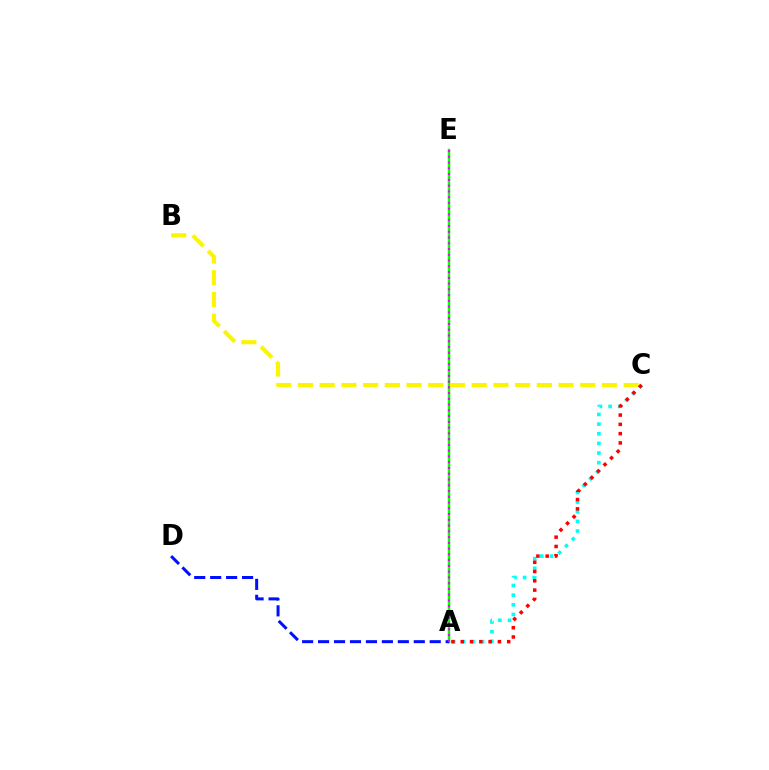{('A', 'E'): [{'color': '#08ff00', 'line_style': 'solid', 'thickness': 1.79}, {'color': '#ee00ff', 'line_style': 'dotted', 'thickness': 1.57}], ('A', 'D'): [{'color': '#0010ff', 'line_style': 'dashed', 'thickness': 2.17}], ('B', 'C'): [{'color': '#fcf500', 'line_style': 'dashed', 'thickness': 2.95}], ('A', 'C'): [{'color': '#00fff6', 'line_style': 'dotted', 'thickness': 2.62}, {'color': '#ff0000', 'line_style': 'dotted', 'thickness': 2.52}]}